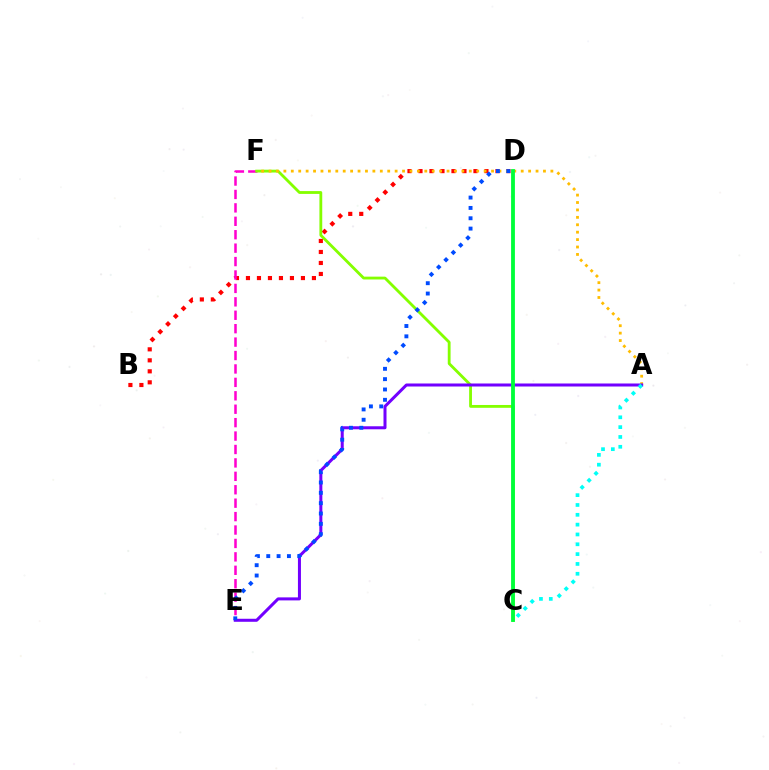{('B', 'D'): [{'color': '#ff0000', 'line_style': 'dotted', 'thickness': 2.99}], ('E', 'F'): [{'color': '#ff00cf', 'line_style': 'dashed', 'thickness': 1.82}], ('C', 'F'): [{'color': '#84ff00', 'line_style': 'solid', 'thickness': 2.03}], ('A', 'F'): [{'color': '#ffbd00', 'line_style': 'dotted', 'thickness': 2.02}], ('A', 'E'): [{'color': '#7200ff', 'line_style': 'solid', 'thickness': 2.17}], ('C', 'D'): [{'color': '#00ff39', 'line_style': 'solid', 'thickness': 2.75}], ('D', 'E'): [{'color': '#004bff', 'line_style': 'dotted', 'thickness': 2.81}], ('A', 'C'): [{'color': '#00fff6', 'line_style': 'dotted', 'thickness': 2.67}]}